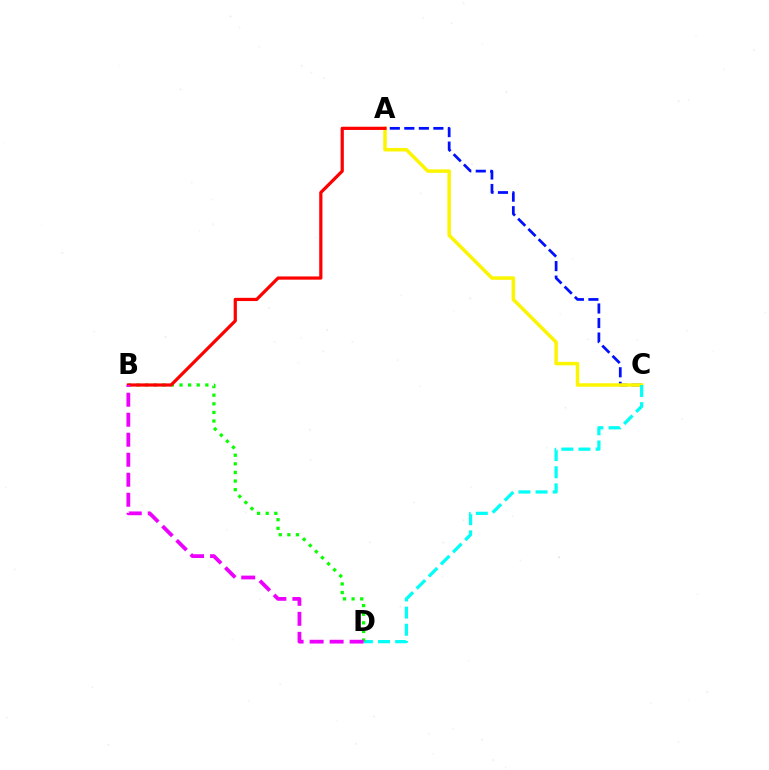{('A', 'C'): [{'color': '#0010ff', 'line_style': 'dashed', 'thickness': 1.97}, {'color': '#fcf500', 'line_style': 'solid', 'thickness': 2.51}], ('C', 'D'): [{'color': '#00fff6', 'line_style': 'dashed', 'thickness': 2.33}], ('B', 'D'): [{'color': '#08ff00', 'line_style': 'dotted', 'thickness': 2.34}, {'color': '#ee00ff', 'line_style': 'dashed', 'thickness': 2.72}], ('A', 'B'): [{'color': '#ff0000', 'line_style': 'solid', 'thickness': 2.31}]}